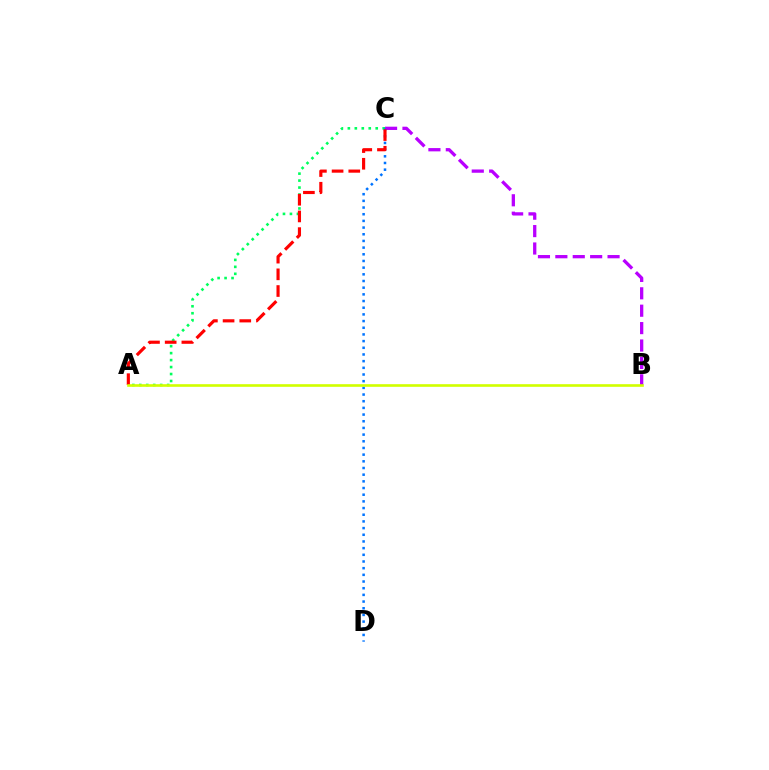{('A', 'C'): [{'color': '#00ff5c', 'line_style': 'dotted', 'thickness': 1.89}, {'color': '#ff0000', 'line_style': 'dashed', 'thickness': 2.27}], ('B', 'C'): [{'color': '#b900ff', 'line_style': 'dashed', 'thickness': 2.36}], ('C', 'D'): [{'color': '#0074ff', 'line_style': 'dotted', 'thickness': 1.81}], ('A', 'B'): [{'color': '#d1ff00', 'line_style': 'solid', 'thickness': 1.89}]}